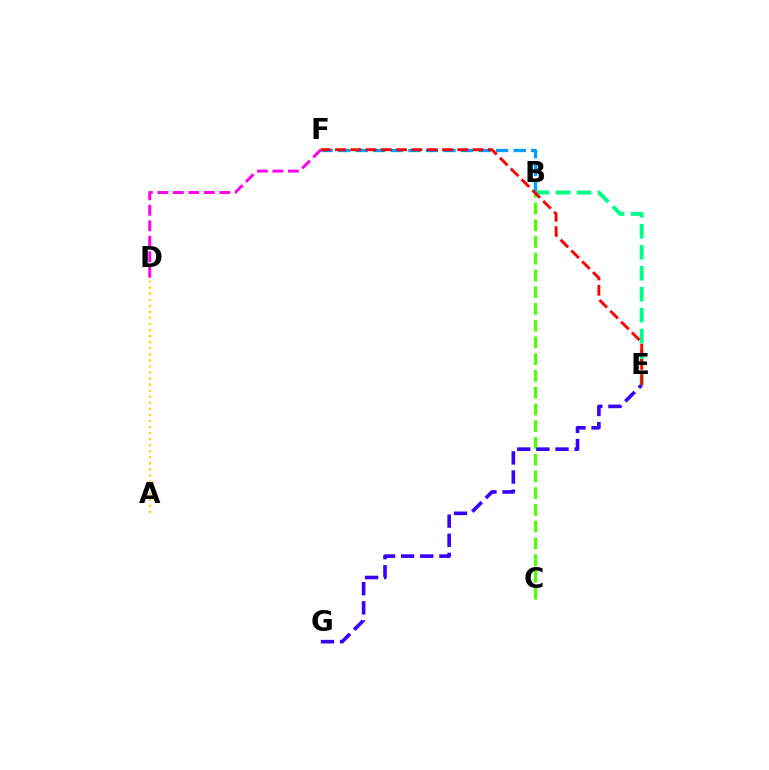{('A', 'D'): [{'color': '#ffd500', 'line_style': 'dotted', 'thickness': 1.65}], ('B', 'C'): [{'color': '#4fff00', 'line_style': 'dashed', 'thickness': 2.28}], ('D', 'F'): [{'color': '#ff00ed', 'line_style': 'dashed', 'thickness': 2.1}], ('B', 'F'): [{'color': '#009eff', 'line_style': 'dashed', 'thickness': 2.38}], ('E', 'G'): [{'color': '#3700ff', 'line_style': 'dashed', 'thickness': 2.6}], ('B', 'E'): [{'color': '#00ff86', 'line_style': 'dashed', 'thickness': 2.85}], ('E', 'F'): [{'color': '#ff0000', 'line_style': 'dashed', 'thickness': 2.08}]}